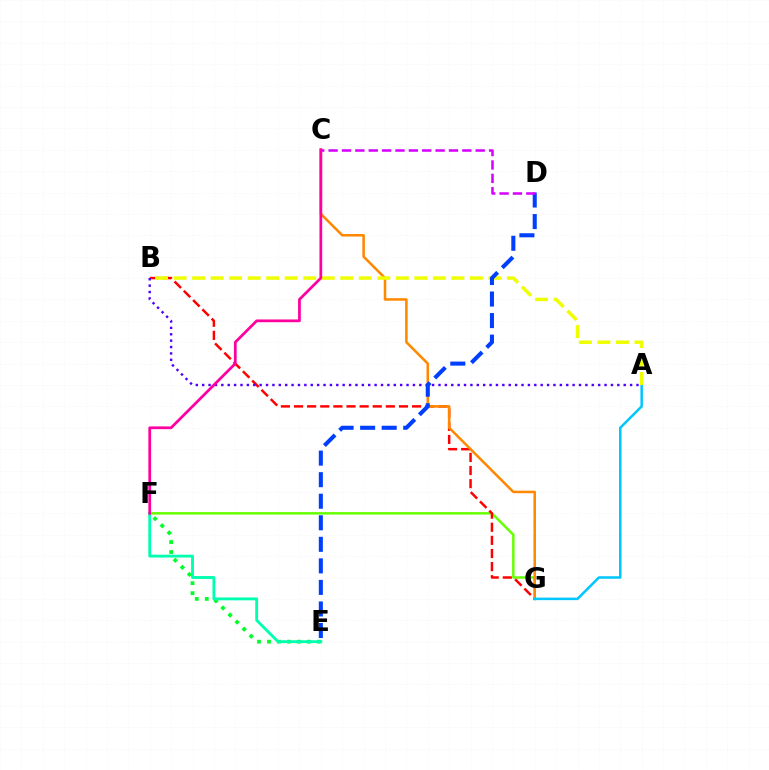{('F', 'G'): [{'color': '#66ff00', 'line_style': 'solid', 'thickness': 1.79}], ('E', 'F'): [{'color': '#00ff27', 'line_style': 'dotted', 'thickness': 2.72}, {'color': '#00ffaf', 'line_style': 'solid', 'thickness': 2.06}], ('B', 'G'): [{'color': '#ff0000', 'line_style': 'dashed', 'thickness': 1.78}], ('C', 'G'): [{'color': '#ff8800', 'line_style': 'solid', 'thickness': 1.82}], ('A', 'G'): [{'color': '#00c7ff', 'line_style': 'solid', 'thickness': 1.82}], ('A', 'B'): [{'color': '#eeff00', 'line_style': 'dashed', 'thickness': 2.52}, {'color': '#4f00ff', 'line_style': 'dotted', 'thickness': 1.74}], ('C', 'F'): [{'color': '#ff00a0', 'line_style': 'solid', 'thickness': 1.98}], ('D', 'E'): [{'color': '#003fff', 'line_style': 'dashed', 'thickness': 2.93}], ('C', 'D'): [{'color': '#d600ff', 'line_style': 'dashed', 'thickness': 1.82}]}